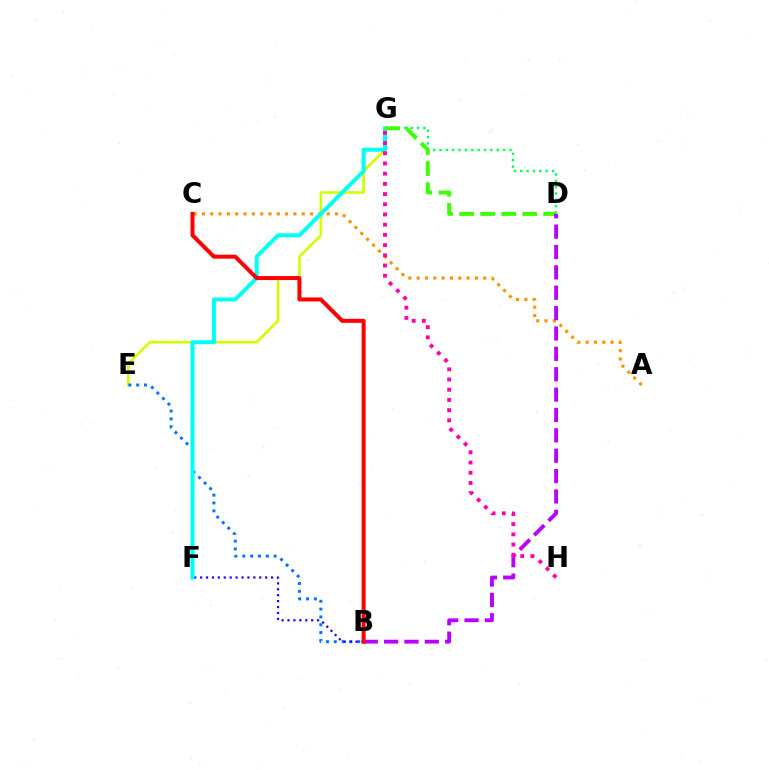{('E', 'G'): [{'color': '#d1ff00', 'line_style': 'solid', 'thickness': 1.91}], ('A', 'C'): [{'color': '#ff9400', 'line_style': 'dotted', 'thickness': 2.26}], ('B', 'E'): [{'color': '#0074ff', 'line_style': 'dotted', 'thickness': 2.13}], ('D', 'G'): [{'color': '#00ff5c', 'line_style': 'dotted', 'thickness': 1.73}, {'color': '#3dff00', 'line_style': 'dashed', 'thickness': 2.86}], ('B', 'F'): [{'color': '#2500ff', 'line_style': 'dotted', 'thickness': 1.61}], ('F', 'G'): [{'color': '#00fff6', 'line_style': 'solid', 'thickness': 2.87}], ('B', 'D'): [{'color': '#b900ff', 'line_style': 'dashed', 'thickness': 2.77}], ('G', 'H'): [{'color': '#ff00ac', 'line_style': 'dotted', 'thickness': 2.77}], ('B', 'C'): [{'color': '#ff0000', 'line_style': 'solid', 'thickness': 2.89}]}